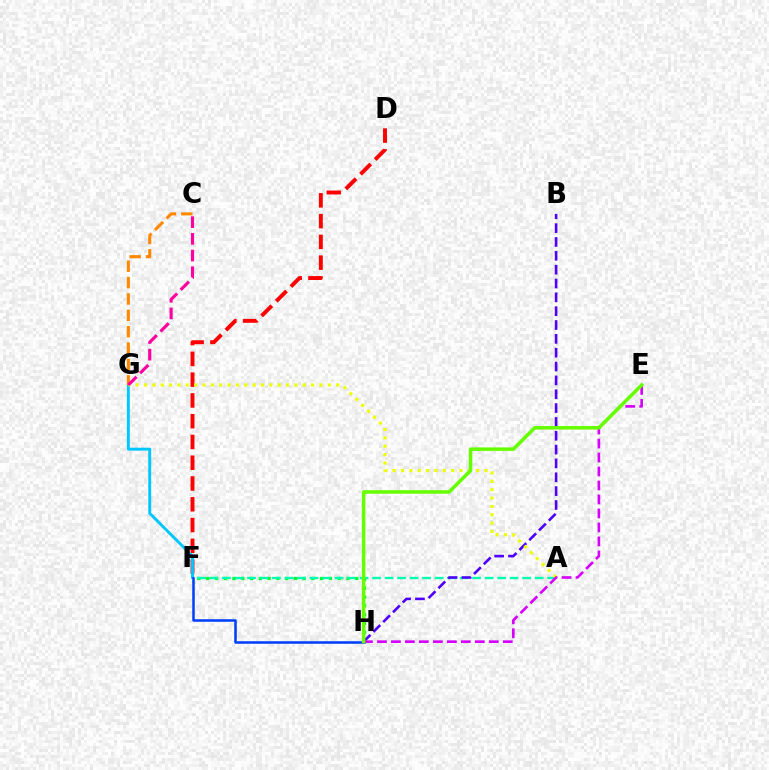{('F', 'H'): [{'color': '#00ff27', 'line_style': 'dotted', 'thickness': 2.38}, {'color': '#003fff', 'line_style': 'solid', 'thickness': 1.83}], ('A', 'F'): [{'color': '#00ffaf', 'line_style': 'dashed', 'thickness': 1.7}], ('D', 'F'): [{'color': '#ff0000', 'line_style': 'dashed', 'thickness': 2.82}], ('F', 'G'): [{'color': '#00c7ff', 'line_style': 'solid', 'thickness': 2.11}], ('B', 'H'): [{'color': '#4f00ff', 'line_style': 'dashed', 'thickness': 1.88}], ('A', 'G'): [{'color': '#eeff00', 'line_style': 'dotted', 'thickness': 2.27}], ('C', 'G'): [{'color': '#ff8800', 'line_style': 'dashed', 'thickness': 2.22}, {'color': '#ff00a0', 'line_style': 'dashed', 'thickness': 2.27}], ('E', 'H'): [{'color': '#d600ff', 'line_style': 'dashed', 'thickness': 1.9}, {'color': '#66ff00', 'line_style': 'solid', 'thickness': 2.54}]}